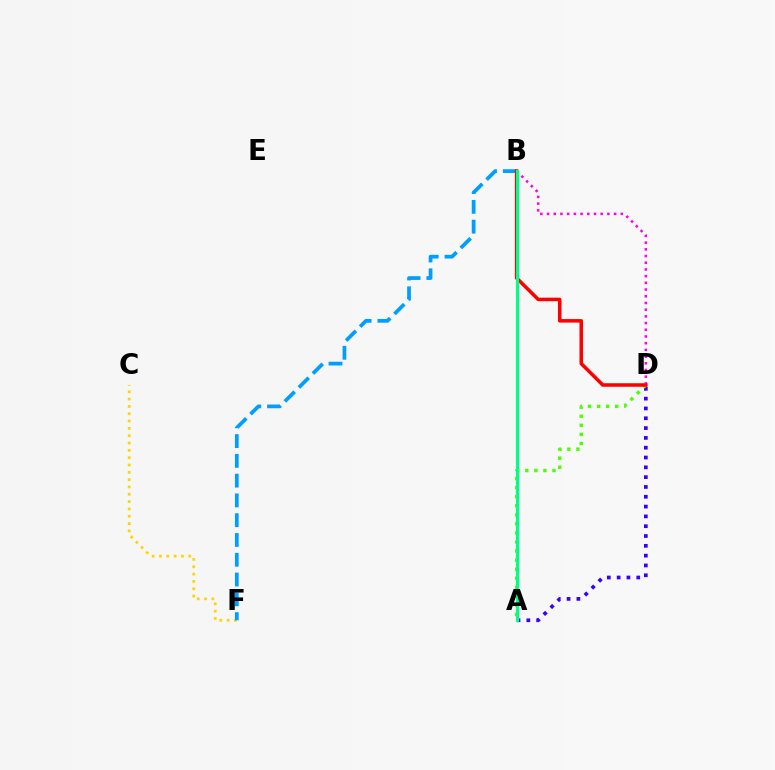{('C', 'F'): [{'color': '#ffd500', 'line_style': 'dotted', 'thickness': 1.99}], ('B', 'F'): [{'color': '#009eff', 'line_style': 'dashed', 'thickness': 2.69}], ('A', 'D'): [{'color': '#3700ff', 'line_style': 'dotted', 'thickness': 2.67}, {'color': '#4fff00', 'line_style': 'dotted', 'thickness': 2.46}], ('B', 'D'): [{'color': '#ff00ed', 'line_style': 'dotted', 'thickness': 1.82}, {'color': '#ff0000', 'line_style': 'solid', 'thickness': 2.54}], ('A', 'B'): [{'color': '#00ff86', 'line_style': 'solid', 'thickness': 2.23}]}